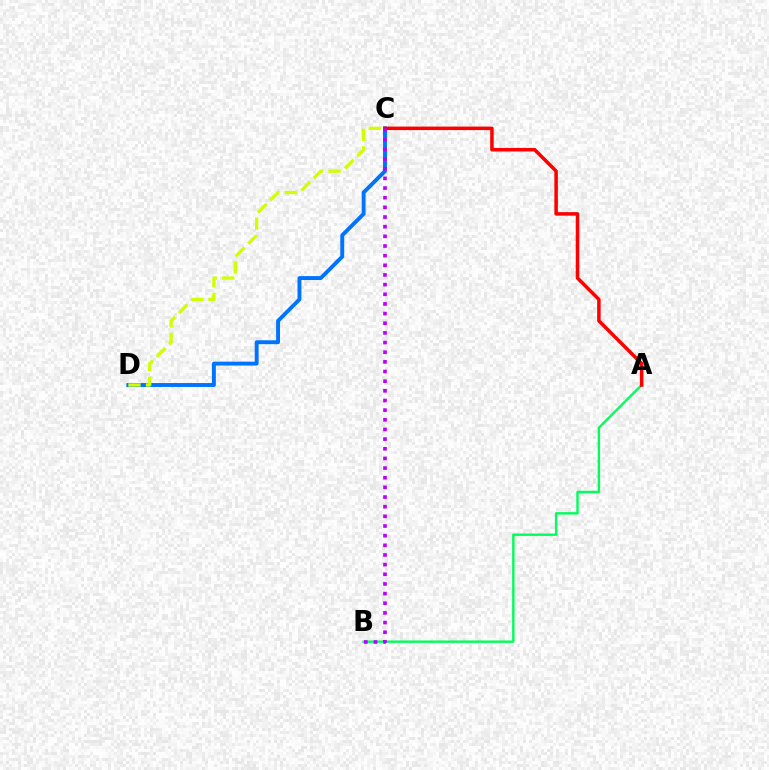{('A', 'B'): [{'color': '#00ff5c', 'line_style': 'solid', 'thickness': 1.74}], ('C', 'D'): [{'color': '#0074ff', 'line_style': 'solid', 'thickness': 2.81}, {'color': '#d1ff00', 'line_style': 'dashed', 'thickness': 2.39}], ('A', 'C'): [{'color': '#ff0000', 'line_style': 'solid', 'thickness': 2.53}], ('B', 'C'): [{'color': '#b900ff', 'line_style': 'dotted', 'thickness': 2.62}]}